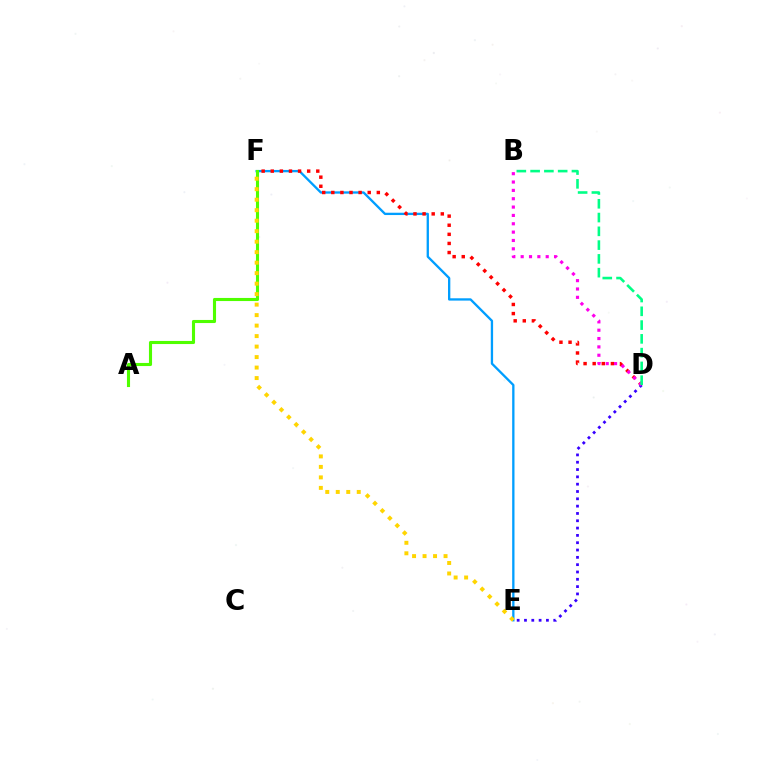{('E', 'F'): [{'color': '#009eff', 'line_style': 'solid', 'thickness': 1.67}, {'color': '#ffd500', 'line_style': 'dotted', 'thickness': 2.85}], ('A', 'F'): [{'color': '#4fff00', 'line_style': 'solid', 'thickness': 2.23}], ('D', 'F'): [{'color': '#ff0000', 'line_style': 'dotted', 'thickness': 2.47}], ('D', 'E'): [{'color': '#3700ff', 'line_style': 'dotted', 'thickness': 1.99}], ('B', 'D'): [{'color': '#ff00ed', 'line_style': 'dotted', 'thickness': 2.27}, {'color': '#00ff86', 'line_style': 'dashed', 'thickness': 1.87}]}